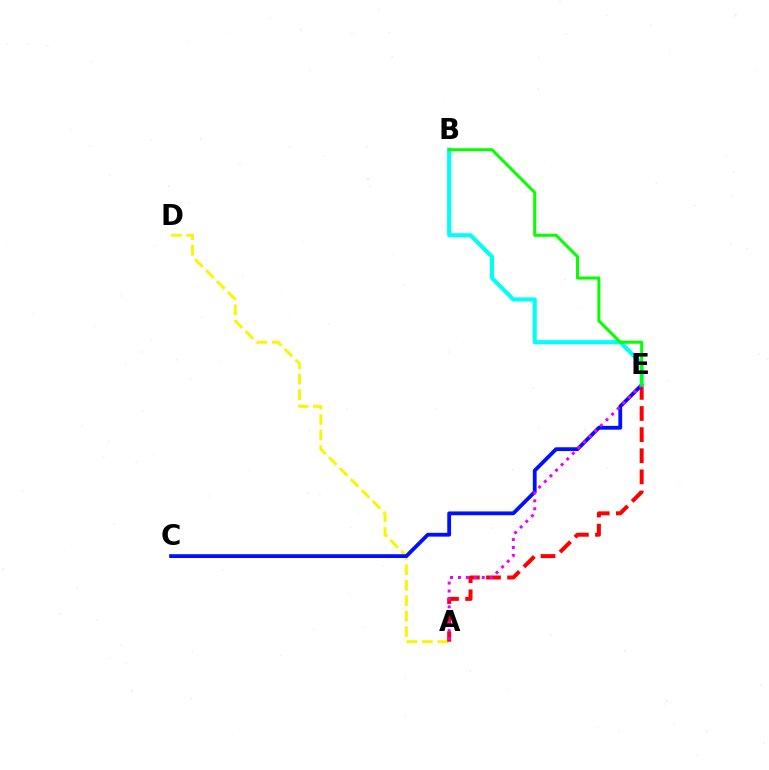{('A', 'D'): [{'color': '#fcf500', 'line_style': 'dashed', 'thickness': 2.1}], ('A', 'E'): [{'color': '#ff0000', 'line_style': 'dashed', 'thickness': 2.87}, {'color': '#ee00ff', 'line_style': 'dotted', 'thickness': 2.15}], ('C', 'E'): [{'color': '#0010ff', 'line_style': 'solid', 'thickness': 2.74}], ('B', 'E'): [{'color': '#00fff6', 'line_style': 'solid', 'thickness': 2.97}, {'color': '#08ff00', 'line_style': 'solid', 'thickness': 2.19}]}